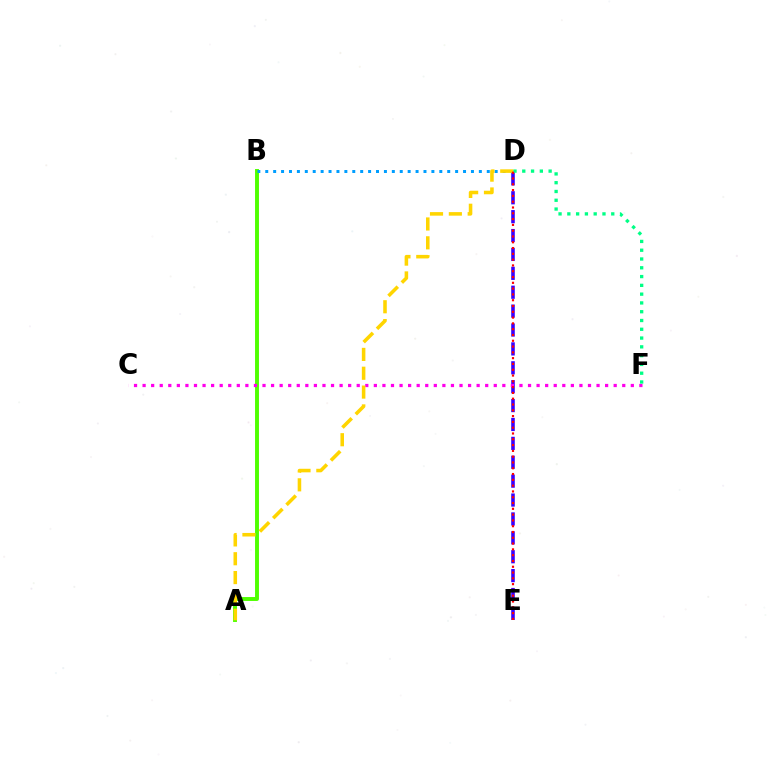{('A', 'B'): [{'color': '#4fff00', 'line_style': 'solid', 'thickness': 2.83}], ('D', 'E'): [{'color': '#3700ff', 'line_style': 'dashed', 'thickness': 2.57}, {'color': '#ff0000', 'line_style': 'dotted', 'thickness': 1.57}], ('B', 'D'): [{'color': '#009eff', 'line_style': 'dotted', 'thickness': 2.15}], ('C', 'F'): [{'color': '#ff00ed', 'line_style': 'dotted', 'thickness': 2.33}], ('D', 'F'): [{'color': '#00ff86', 'line_style': 'dotted', 'thickness': 2.39}], ('A', 'D'): [{'color': '#ffd500', 'line_style': 'dashed', 'thickness': 2.56}]}